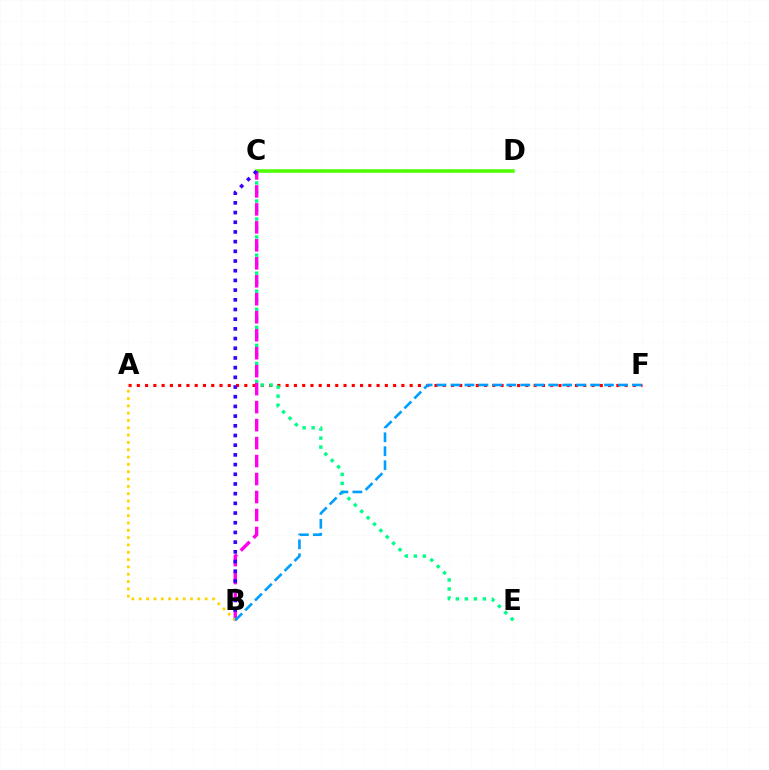{('A', 'F'): [{'color': '#ff0000', 'line_style': 'dotted', 'thickness': 2.25}], ('C', 'E'): [{'color': '#00ff86', 'line_style': 'dotted', 'thickness': 2.45}], ('C', 'D'): [{'color': '#4fff00', 'line_style': 'solid', 'thickness': 2.54}], ('B', 'C'): [{'color': '#ff00ed', 'line_style': 'dashed', 'thickness': 2.44}, {'color': '#3700ff', 'line_style': 'dotted', 'thickness': 2.63}], ('A', 'B'): [{'color': '#ffd500', 'line_style': 'dotted', 'thickness': 1.99}], ('B', 'F'): [{'color': '#009eff', 'line_style': 'dashed', 'thickness': 1.9}]}